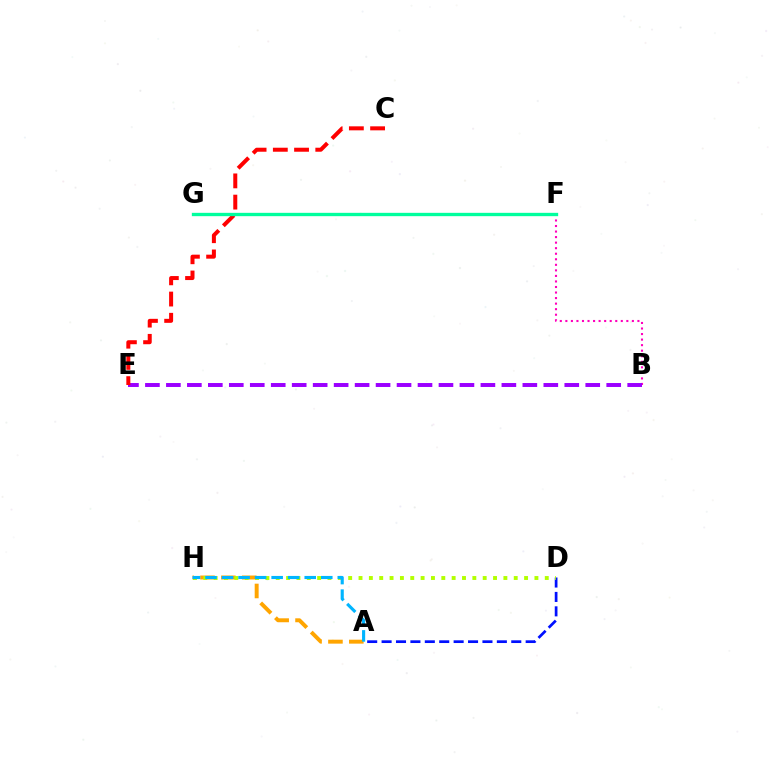{('B', 'F'): [{'color': '#ff00bd', 'line_style': 'dotted', 'thickness': 1.51}], ('A', 'H'): [{'color': '#ffa500', 'line_style': 'dashed', 'thickness': 2.84}, {'color': '#00b5ff', 'line_style': 'dashed', 'thickness': 2.25}], ('F', 'G'): [{'color': '#08ff00', 'line_style': 'solid', 'thickness': 1.84}, {'color': '#00ff9d', 'line_style': 'solid', 'thickness': 2.4}], ('B', 'E'): [{'color': '#9b00ff', 'line_style': 'dashed', 'thickness': 2.85}], ('C', 'E'): [{'color': '#ff0000', 'line_style': 'dashed', 'thickness': 2.88}], ('A', 'D'): [{'color': '#0010ff', 'line_style': 'dashed', 'thickness': 1.96}], ('D', 'H'): [{'color': '#b3ff00', 'line_style': 'dotted', 'thickness': 2.81}]}